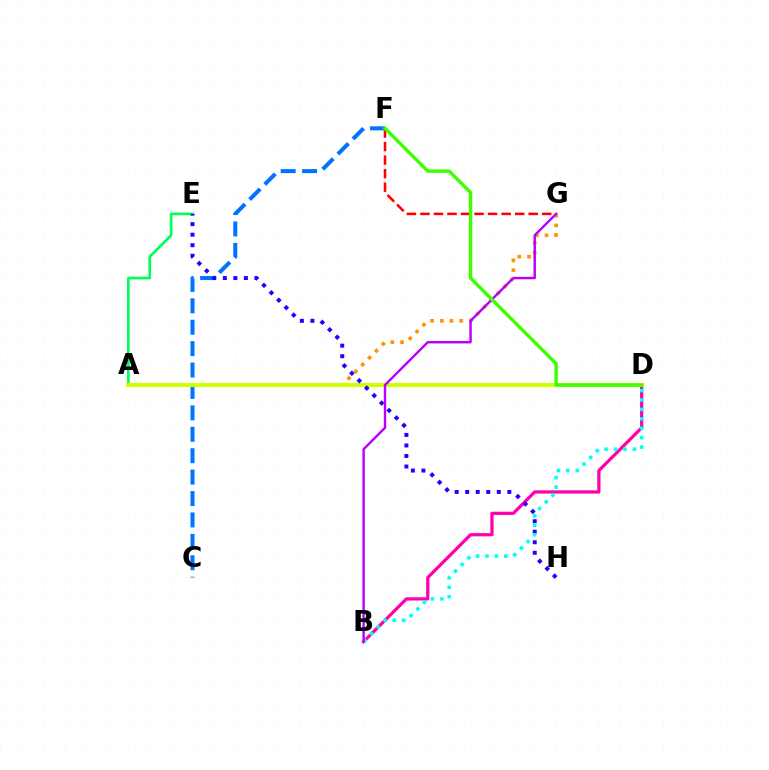{('A', 'E'): [{'color': '#00ff5c', 'line_style': 'solid', 'thickness': 1.94}], ('C', 'F'): [{'color': '#0074ff', 'line_style': 'dashed', 'thickness': 2.91}], ('F', 'G'): [{'color': '#ff0000', 'line_style': 'dashed', 'thickness': 1.84}], ('A', 'G'): [{'color': '#ff9400', 'line_style': 'dotted', 'thickness': 2.64}], ('B', 'D'): [{'color': '#ff00ac', 'line_style': 'solid', 'thickness': 2.33}, {'color': '#00fff6', 'line_style': 'dotted', 'thickness': 2.56}], ('A', 'D'): [{'color': '#d1ff00', 'line_style': 'solid', 'thickness': 2.92}], ('E', 'H'): [{'color': '#2500ff', 'line_style': 'dotted', 'thickness': 2.86}], ('B', 'G'): [{'color': '#b900ff', 'line_style': 'solid', 'thickness': 1.74}], ('D', 'F'): [{'color': '#3dff00', 'line_style': 'solid', 'thickness': 2.45}]}